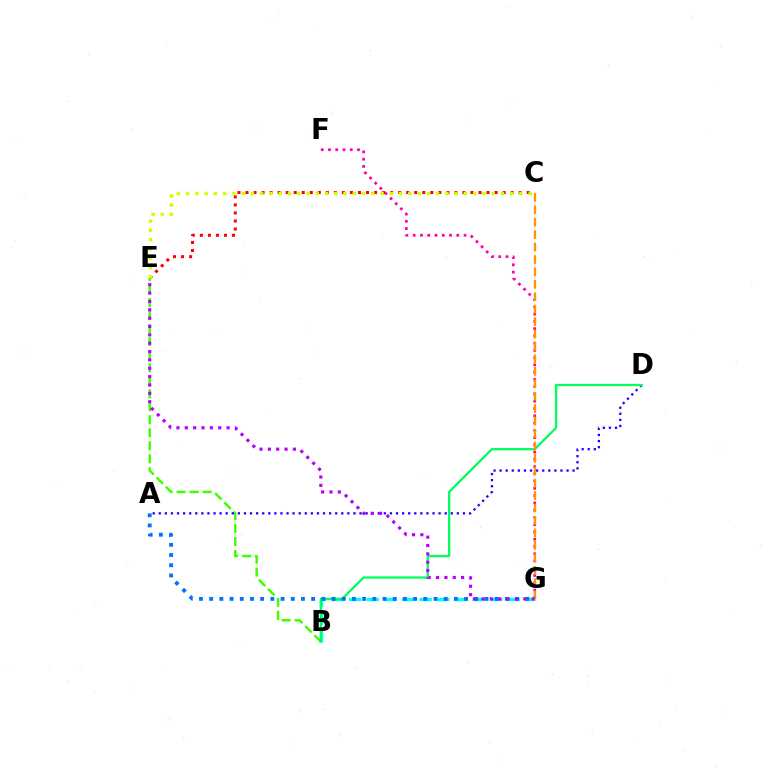{('B', 'G'): [{'color': '#00fff6', 'line_style': 'dashed', 'thickness': 2.39}], ('B', 'E'): [{'color': '#3dff00', 'line_style': 'dashed', 'thickness': 1.77}], ('A', 'D'): [{'color': '#2500ff', 'line_style': 'dotted', 'thickness': 1.65}], ('B', 'D'): [{'color': '#00ff5c', 'line_style': 'solid', 'thickness': 1.63}], ('A', 'G'): [{'color': '#0074ff', 'line_style': 'dotted', 'thickness': 2.77}], ('F', 'G'): [{'color': '#ff00ac', 'line_style': 'dotted', 'thickness': 1.97}], ('C', 'E'): [{'color': '#ff0000', 'line_style': 'dotted', 'thickness': 2.18}, {'color': '#d1ff00', 'line_style': 'dotted', 'thickness': 2.52}], ('C', 'G'): [{'color': '#ff9400', 'line_style': 'dashed', 'thickness': 1.69}], ('E', 'G'): [{'color': '#b900ff', 'line_style': 'dotted', 'thickness': 2.27}]}